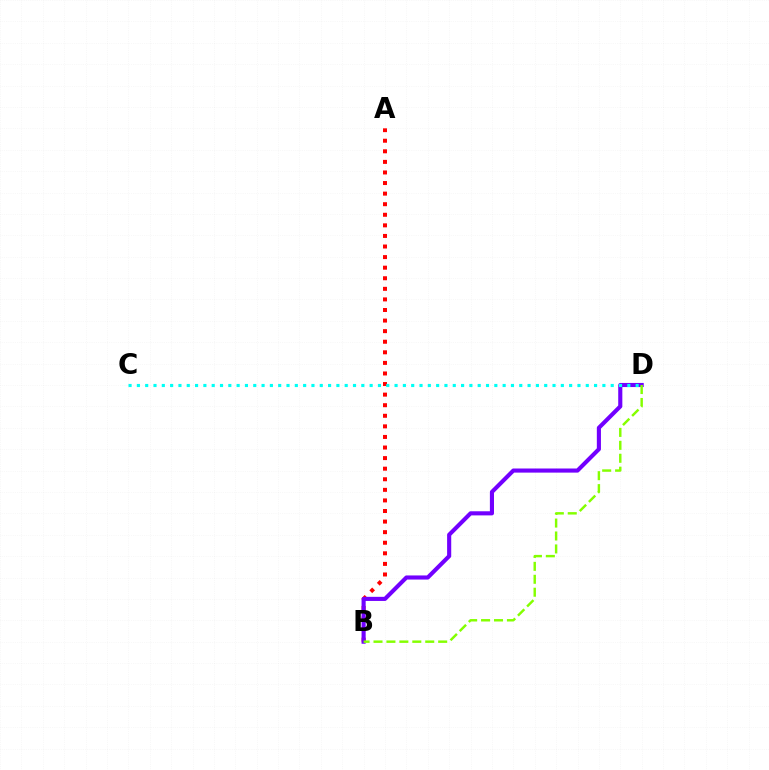{('A', 'B'): [{'color': '#ff0000', 'line_style': 'dotted', 'thickness': 2.87}], ('B', 'D'): [{'color': '#7200ff', 'line_style': 'solid', 'thickness': 2.96}, {'color': '#84ff00', 'line_style': 'dashed', 'thickness': 1.76}], ('C', 'D'): [{'color': '#00fff6', 'line_style': 'dotted', 'thickness': 2.26}]}